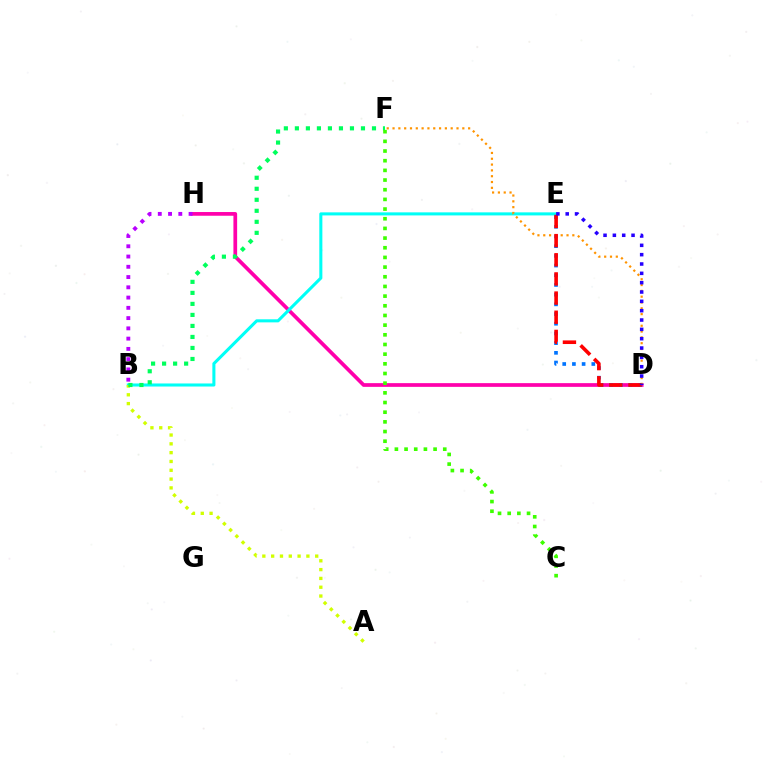{('D', 'H'): [{'color': '#ff00ac', 'line_style': 'solid', 'thickness': 2.67}], ('B', 'E'): [{'color': '#00fff6', 'line_style': 'solid', 'thickness': 2.2}], ('A', 'B'): [{'color': '#d1ff00', 'line_style': 'dotted', 'thickness': 2.39}], ('D', 'E'): [{'color': '#0074ff', 'line_style': 'dotted', 'thickness': 2.63}, {'color': '#ff0000', 'line_style': 'dashed', 'thickness': 2.6}, {'color': '#2500ff', 'line_style': 'dotted', 'thickness': 2.54}], ('D', 'F'): [{'color': '#ff9400', 'line_style': 'dotted', 'thickness': 1.58}], ('B', 'F'): [{'color': '#00ff5c', 'line_style': 'dotted', 'thickness': 2.99}], ('B', 'H'): [{'color': '#b900ff', 'line_style': 'dotted', 'thickness': 2.79}], ('C', 'F'): [{'color': '#3dff00', 'line_style': 'dotted', 'thickness': 2.63}]}